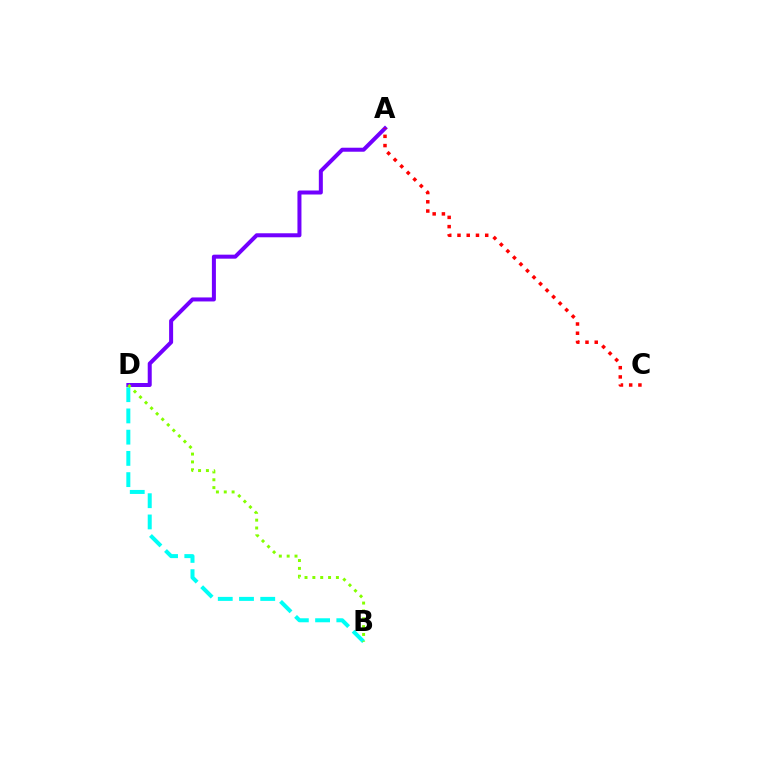{('A', 'D'): [{'color': '#7200ff', 'line_style': 'solid', 'thickness': 2.89}], ('B', 'D'): [{'color': '#00fff6', 'line_style': 'dashed', 'thickness': 2.89}, {'color': '#84ff00', 'line_style': 'dotted', 'thickness': 2.13}], ('A', 'C'): [{'color': '#ff0000', 'line_style': 'dotted', 'thickness': 2.51}]}